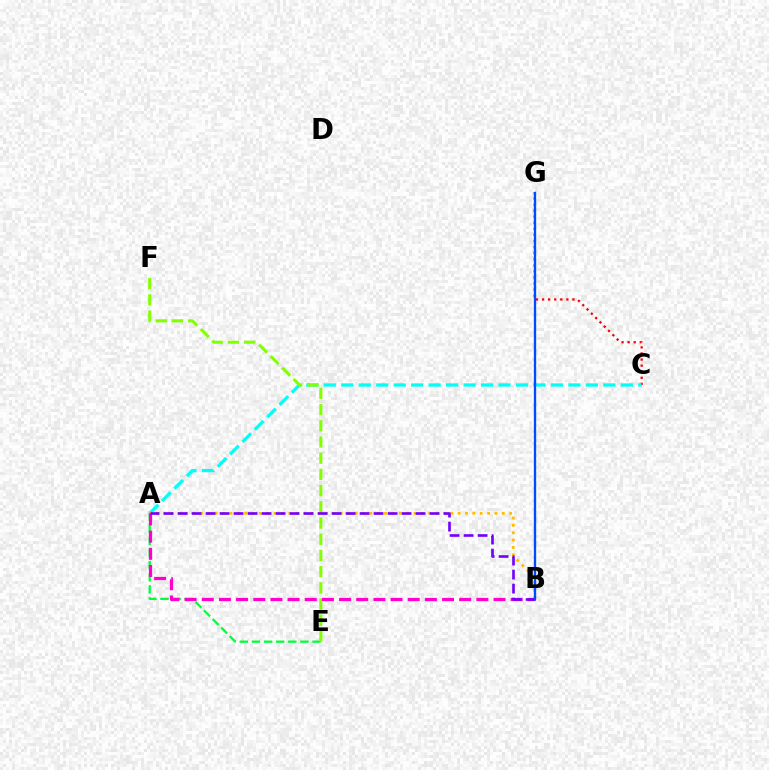{('C', 'G'): [{'color': '#ff0000', 'line_style': 'dotted', 'thickness': 1.65}], ('A', 'C'): [{'color': '#00fff6', 'line_style': 'dashed', 'thickness': 2.37}], ('A', 'B'): [{'color': '#ffbd00', 'line_style': 'dotted', 'thickness': 2.0}, {'color': '#ff00cf', 'line_style': 'dashed', 'thickness': 2.33}, {'color': '#7200ff', 'line_style': 'dashed', 'thickness': 1.9}], ('A', 'E'): [{'color': '#00ff39', 'line_style': 'dashed', 'thickness': 1.65}], ('E', 'F'): [{'color': '#84ff00', 'line_style': 'dashed', 'thickness': 2.2}], ('B', 'G'): [{'color': '#004bff', 'line_style': 'solid', 'thickness': 1.68}]}